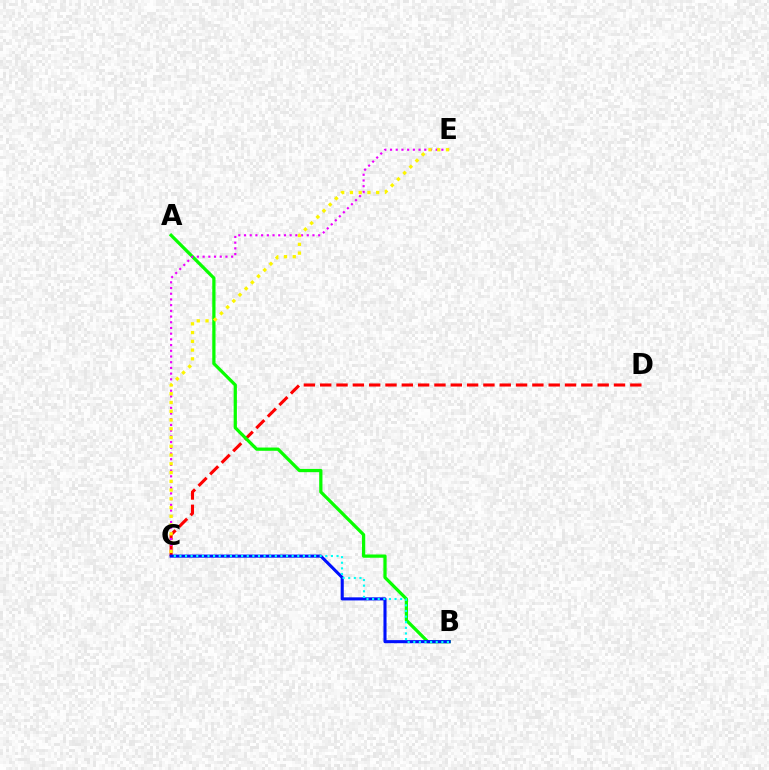{('C', 'D'): [{'color': '#ff0000', 'line_style': 'dashed', 'thickness': 2.22}], ('A', 'B'): [{'color': '#08ff00', 'line_style': 'solid', 'thickness': 2.33}], ('C', 'E'): [{'color': '#ee00ff', 'line_style': 'dotted', 'thickness': 1.55}, {'color': '#fcf500', 'line_style': 'dotted', 'thickness': 2.38}], ('B', 'C'): [{'color': '#0010ff', 'line_style': 'solid', 'thickness': 2.22}, {'color': '#00fff6', 'line_style': 'dotted', 'thickness': 1.52}]}